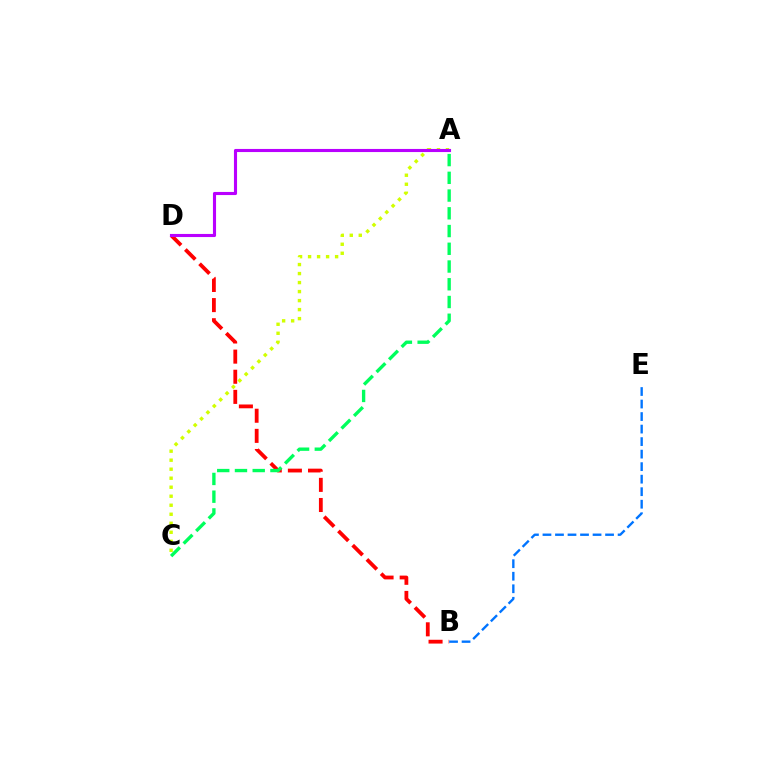{('B', 'D'): [{'color': '#ff0000', 'line_style': 'dashed', 'thickness': 2.73}], ('A', 'C'): [{'color': '#00ff5c', 'line_style': 'dashed', 'thickness': 2.41}, {'color': '#d1ff00', 'line_style': 'dotted', 'thickness': 2.45}], ('B', 'E'): [{'color': '#0074ff', 'line_style': 'dashed', 'thickness': 1.7}], ('A', 'D'): [{'color': '#b900ff', 'line_style': 'solid', 'thickness': 2.24}]}